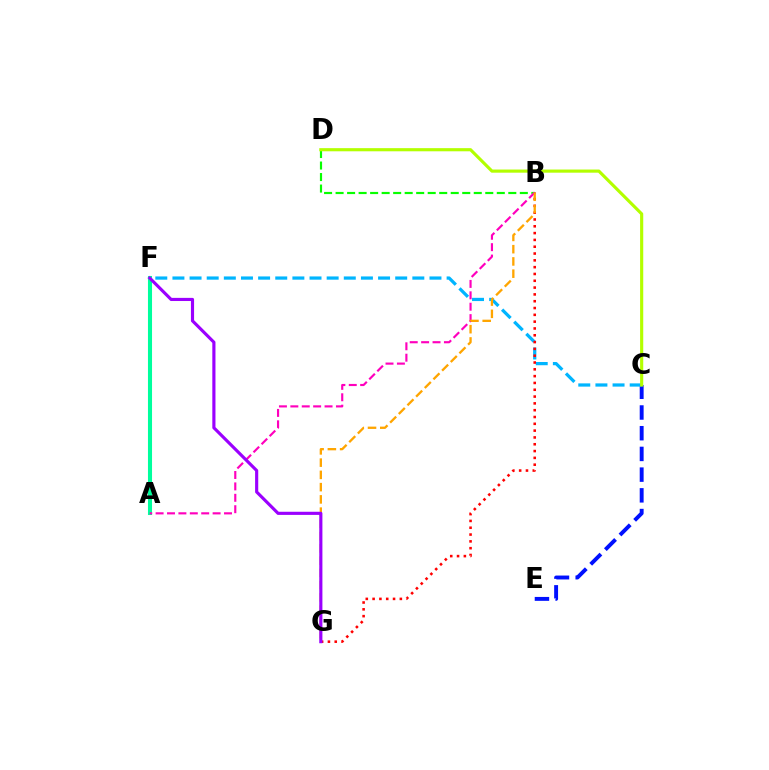{('C', 'E'): [{'color': '#0010ff', 'line_style': 'dashed', 'thickness': 2.81}], ('A', 'F'): [{'color': '#00ff9d', 'line_style': 'solid', 'thickness': 2.93}], ('C', 'F'): [{'color': '#00b5ff', 'line_style': 'dashed', 'thickness': 2.33}], ('B', 'G'): [{'color': '#ff0000', 'line_style': 'dotted', 'thickness': 1.85}, {'color': '#ffa500', 'line_style': 'dashed', 'thickness': 1.66}], ('B', 'D'): [{'color': '#08ff00', 'line_style': 'dashed', 'thickness': 1.56}], ('A', 'B'): [{'color': '#ff00bd', 'line_style': 'dashed', 'thickness': 1.55}], ('F', 'G'): [{'color': '#9b00ff', 'line_style': 'solid', 'thickness': 2.26}], ('C', 'D'): [{'color': '#b3ff00', 'line_style': 'solid', 'thickness': 2.26}]}